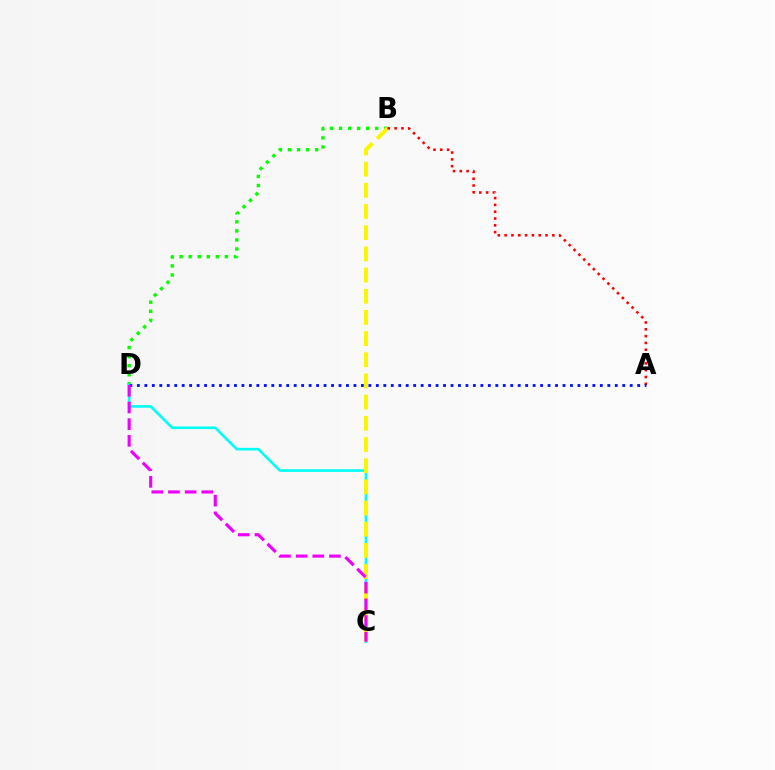{('B', 'D'): [{'color': '#08ff00', 'line_style': 'dotted', 'thickness': 2.46}], ('C', 'D'): [{'color': '#00fff6', 'line_style': 'solid', 'thickness': 1.9}, {'color': '#ee00ff', 'line_style': 'dashed', 'thickness': 2.26}], ('B', 'C'): [{'color': '#fcf500', 'line_style': 'dashed', 'thickness': 2.88}], ('A', 'B'): [{'color': '#ff0000', 'line_style': 'dotted', 'thickness': 1.85}], ('A', 'D'): [{'color': '#0010ff', 'line_style': 'dotted', 'thickness': 2.03}]}